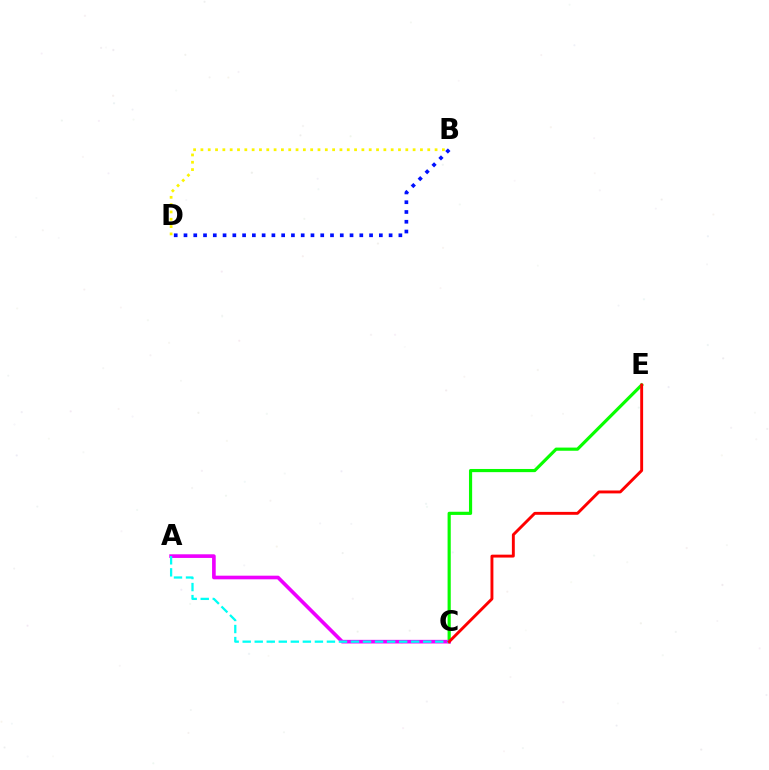{('C', 'E'): [{'color': '#08ff00', 'line_style': 'solid', 'thickness': 2.28}, {'color': '#ff0000', 'line_style': 'solid', 'thickness': 2.09}], ('A', 'C'): [{'color': '#ee00ff', 'line_style': 'solid', 'thickness': 2.62}, {'color': '#00fff6', 'line_style': 'dashed', 'thickness': 1.63}], ('B', 'D'): [{'color': '#fcf500', 'line_style': 'dotted', 'thickness': 1.99}, {'color': '#0010ff', 'line_style': 'dotted', 'thickness': 2.65}]}